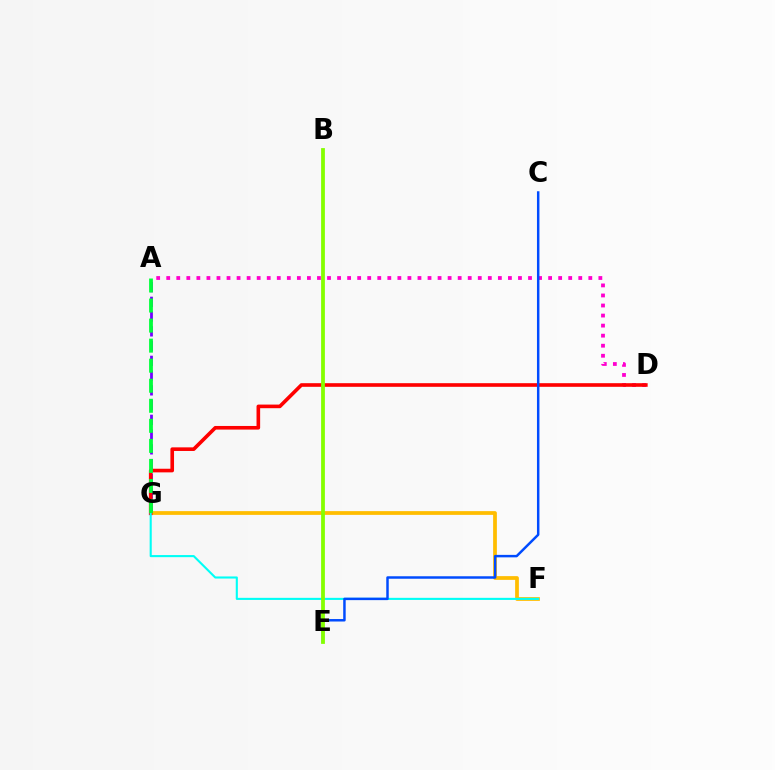{('A', 'D'): [{'color': '#ff00cf', 'line_style': 'dotted', 'thickness': 2.73}], ('A', 'G'): [{'color': '#7200ff', 'line_style': 'dashed', 'thickness': 2.0}, {'color': '#00ff39', 'line_style': 'dashed', 'thickness': 2.72}], ('F', 'G'): [{'color': '#ffbd00', 'line_style': 'solid', 'thickness': 2.7}, {'color': '#00fff6', 'line_style': 'solid', 'thickness': 1.51}], ('D', 'G'): [{'color': '#ff0000', 'line_style': 'solid', 'thickness': 2.61}], ('C', 'E'): [{'color': '#004bff', 'line_style': 'solid', 'thickness': 1.78}], ('B', 'E'): [{'color': '#84ff00', 'line_style': 'solid', 'thickness': 2.73}]}